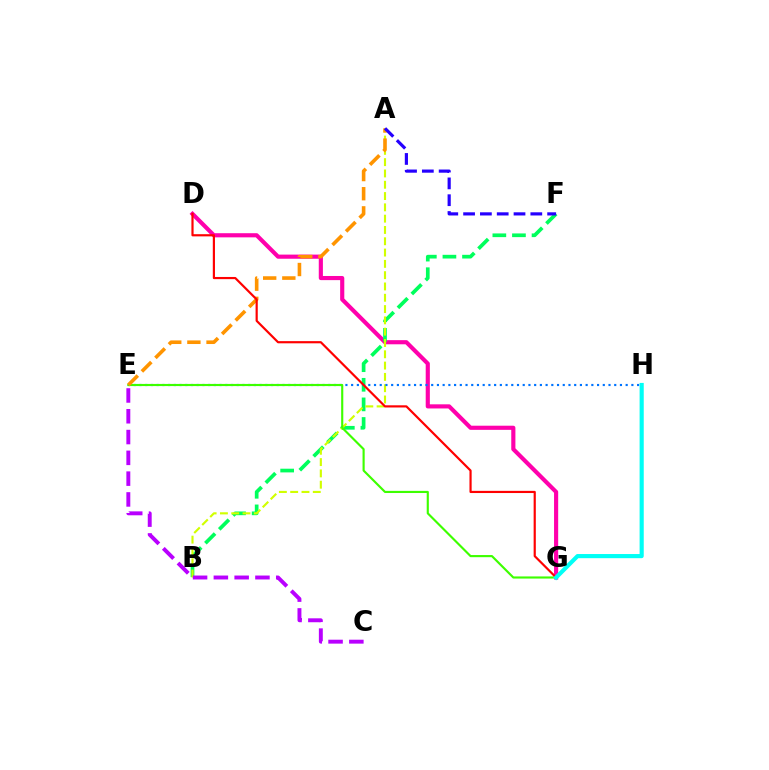{('D', 'G'): [{'color': '#ff00ac', 'line_style': 'solid', 'thickness': 2.98}, {'color': '#ff0000', 'line_style': 'solid', 'thickness': 1.57}], ('B', 'F'): [{'color': '#00ff5c', 'line_style': 'dashed', 'thickness': 2.66}], ('A', 'B'): [{'color': '#d1ff00', 'line_style': 'dashed', 'thickness': 1.54}], ('C', 'E'): [{'color': '#b900ff', 'line_style': 'dashed', 'thickness': 2.82}], ('E', 'H'): [{'color': '#0074ff', 'line_style': 'dotted', 'thickness': 1.55}], ('E', 'G'): [{'color': '#3dff00', 'line_style': 'solid', 'thickness': 1.54}], ('A', 'E'): [{'color': '#ff9400', 'line_style': 'dashed', 'thickness': 2.6}], ('A', 'F'): [{'color': '#2500ff', 'line_style': 'dashed', 'thickness': 2.28}], ('G', 'H'): [{'color': '#00fff6', 'line_style': 'solid', 'thickness': 2.99}]}